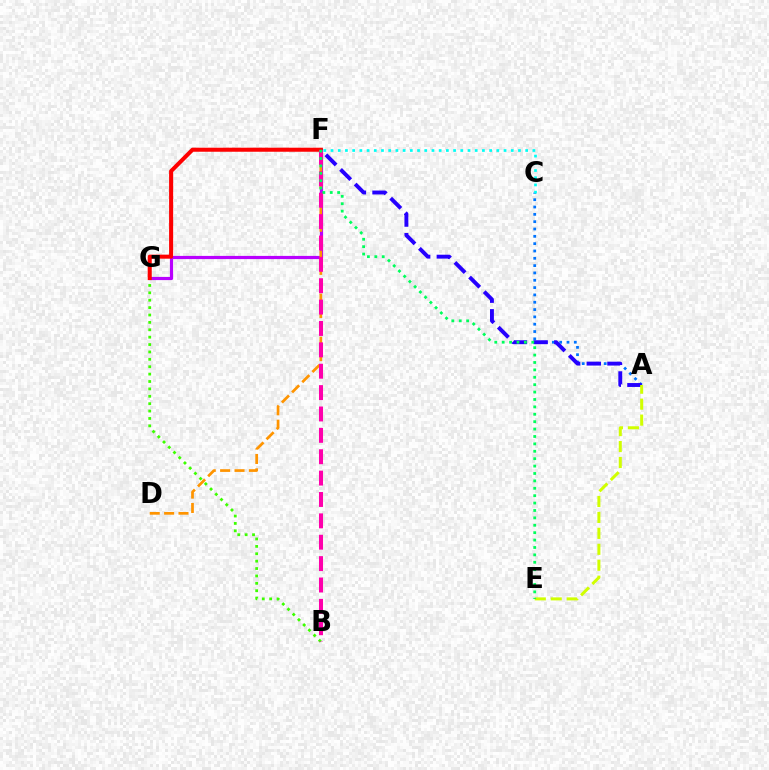{('A', 'C'): [{'color': '#0074ff', 'line_style': 'dotted', 'thickness': 1.99}], ('F', 'G'): [{'color': '#b900ff', 'line_style': 'solid', 'thickness': 2.3}, {'color': '#ff0000', 'line_style': 'solid', 'thickness': 2.92}], ('A', 'F'): [{'color': '#2500ff', 'line_style': 'dashed', 'thickness': 2.81}], ('B', 'G'): [{'color': '#3dff00', 'line_style': 'dotted', 'thickness': 2.01}], ('A', 'E'): [{'color': '#d1ff00', 'line_style': 'dashed', 'thickness': 2.17}], ('D', 'F'): [{'color': '#ff9400', 'line_style': 'dashed', 'thickness': 1.95}], ('B', 'F'): [{'color': '#ff00ac', 'line_style': 'dashed', 'thickness': 2.9}], ('E', 'F'): [{'color': '#00ff5c', 'line_style': 'dotted', 'thickness': 2.01}], ('C', 'F'): [{'color': '#00fff6', 'line_style': 'dotted', 'thickness': 1.96}]}